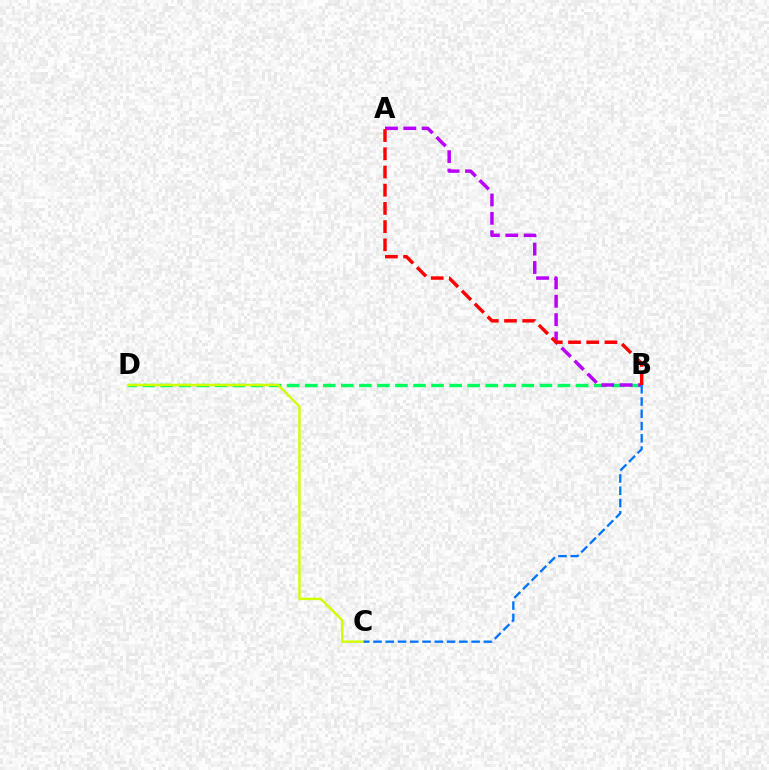{('B', 'D'): [{'color': '#00ff5c', 'line_style': 'dashed', 'thickness': 2.45}], ('A', 'B'): [{'color': '#b900ff', 'line_style': 'dashed', 'thickness': 2.5}, {'color': '#ff0000', 'line_style': 'dashed', 'thickness': 2.47}], ('C', 'D'): [{'color': '#d1ff00', 'line_style': 'solid', 'thickness': 1.74}], ('B', 'C'): [{'color': '#0074ff', 'line_style': 'dashed', 'thickness': 1.67}]}